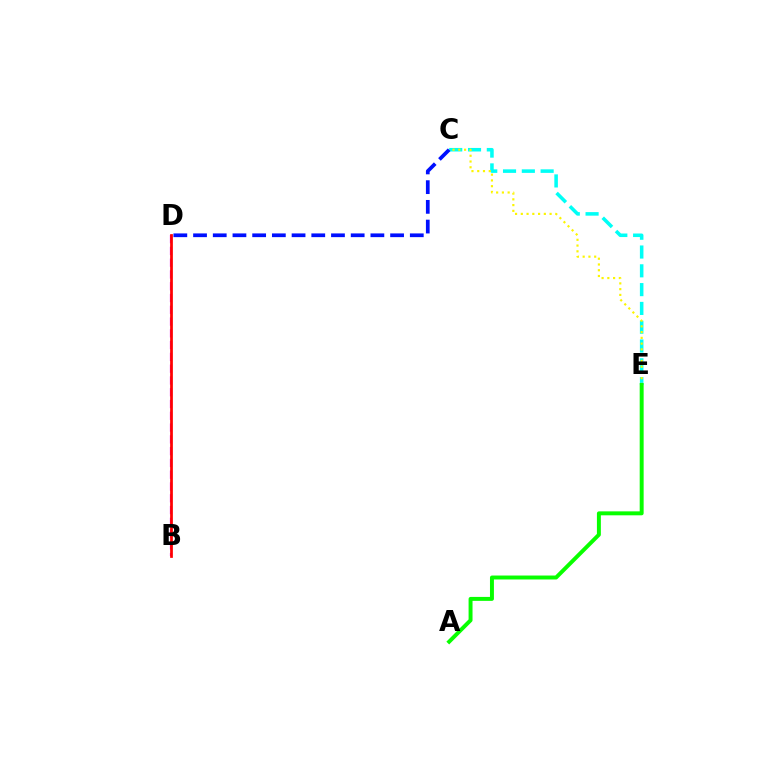{('C', 'E'): [{'color': '#00fff6', 'line_style': 'dashed', 'thickness': 2.55}, {'color': '#fcf500', 'line_style': 'dotted', 'thickness': 1.56}], ('B', 'D'): [{'color': '#ee00ff', 'line_style': 'dashed', 'thickness': 1.6}, {'color': '#ff0000', 'line_style': 'solid', 'thickness': 1.97}], ('A', 'E'): [{'color': '#08ff00', 'line_style': 'solid', 'thickness': 2.84}], ('C', 'D'): [{'color': '#0010ff', 'line_style': 'dashed', 'thickness': 2.68}]}